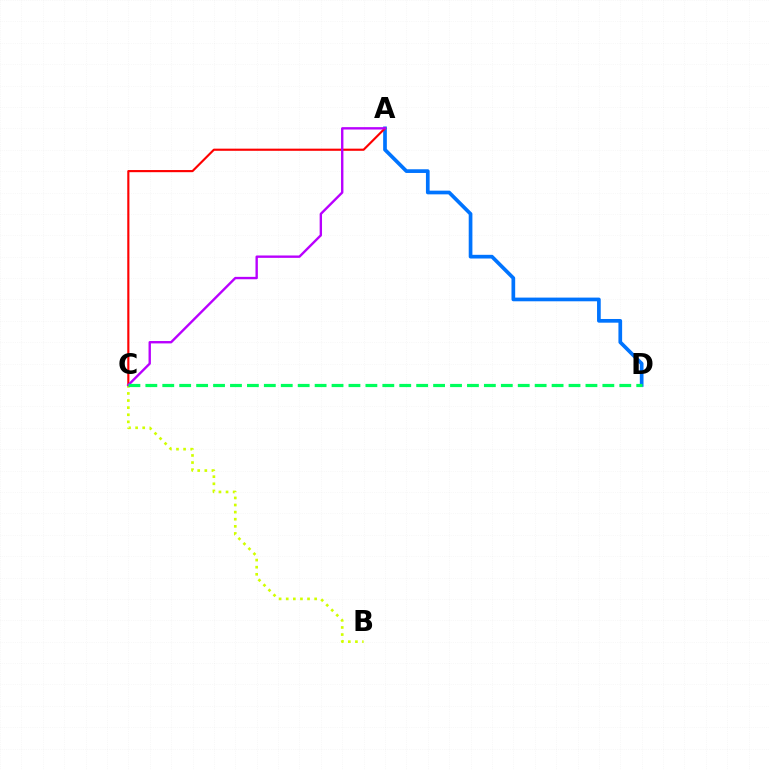{('B', 'C'): [{'color': '#d1ff00', 'line_style': 'dotted', 'thickness': 1.93}], ('A', 'D'): [{'color': '#0074ff', 'line_style': 'solid', 'thickness': 2.66}], ('A', 'C'): [{'color': '#ff0000', 'line_style': 'solid', 'thickness': 1.55}, {'color': '#b900ff', 'line_style': 'solid', 'thickness': 1.71}], ('C', 'D'): [{'color': '#00ff5c', 'line_style': 'dashed', 'thickness': 2.3}]}